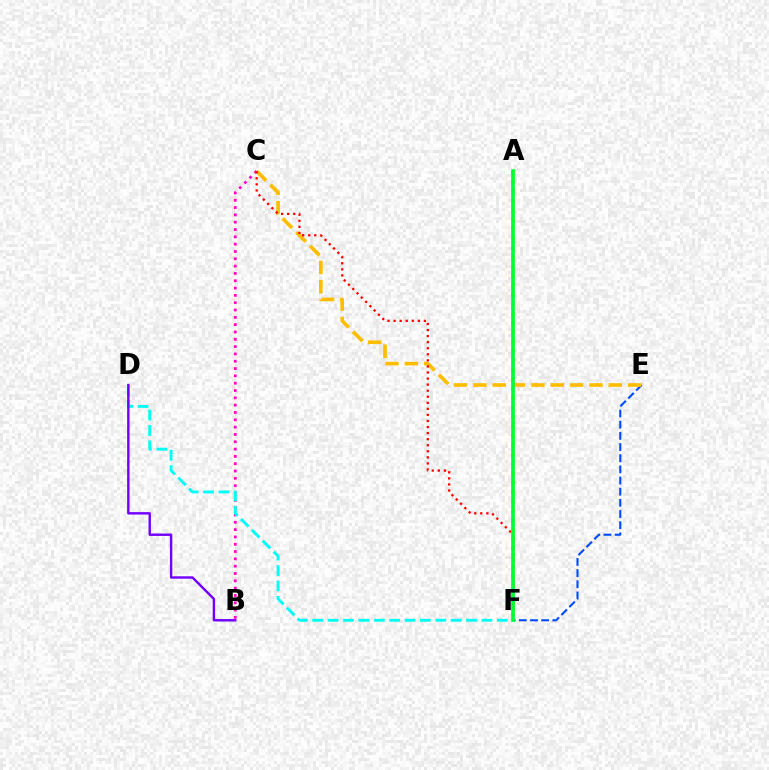{('E', 'F'): [{'color': '#004bff', 'line_style': 'dashed', 'thickness': 1.52}], ('A', 'F'): [{'color': '#84ff00', 'line_style': 'dotted', 'thickness': 2.55}, {'color': '#00ff39', 'line_style': 'solid', 'thickness': 2.63}], ('C', 'E'): [{'color': '#ffbd00', 'line_style': 'dashed', 'thickness': 2.63}], ('B', 'C'): [{'color': '#ff00cf', 'line_style': 'dotted', 'thickness': 1.99}], ('D', 'F'): [{'color': '#00fff6', 'line_style': 'dashed', 'thickness': 2.09}], ('C', 'F'): [{'color': '#ff0000', 'line_style': 'dotted', 'thickness': 1.65}], ('B', 'D'): [{'color': '#7200ff', 'line_style': 'solid', 'thickness': 1.74}]}